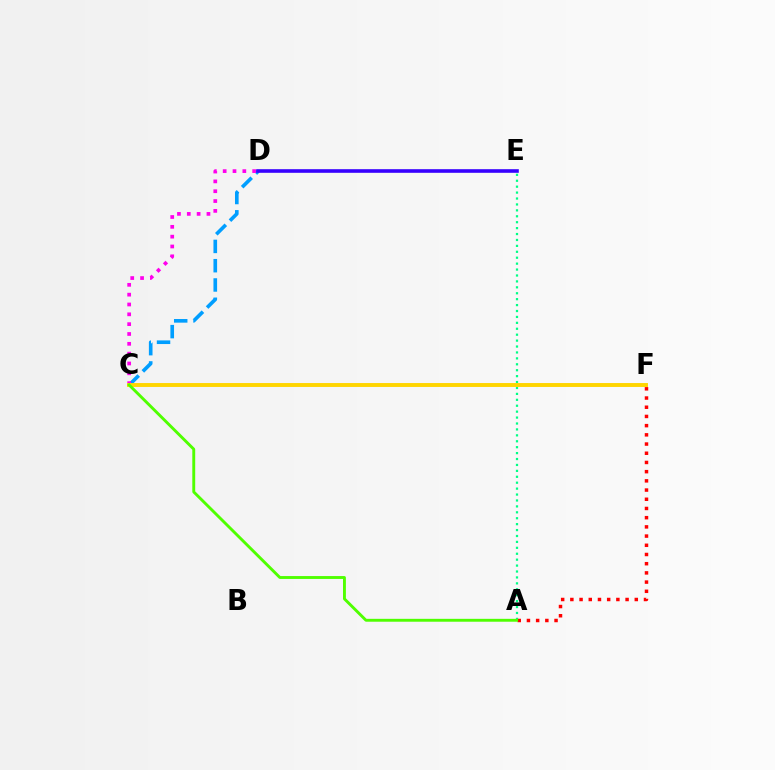{('C', 'D'): [{'color': '#009eff', 'line_style': 'dashed', 'thickness': 2.62}, {'color': '#ff00ed', 'line_style': 'dotted', 'thickness': 2.67}], ('A', 'E'): [{'color': '#00ff86', 'line_style': 'dotted', 'thickness': 1.61}], ('A', 'F'): [{'color': '#ff0000', 'line_style': 'dotted', 'thickness': 2.5}], ('C', 'F'): [{'color': '#ffd500', 'line_style': 'solid', 'thickness': 2.81}], ('A', 'C'): [{'color': '#4fff00', 'line_style': 'solid', 'thickness': 2.08}], ('D', 'E'): [{'color': '#3700ff', 'line_style': 'solid', 'thickness': 2.6}]}